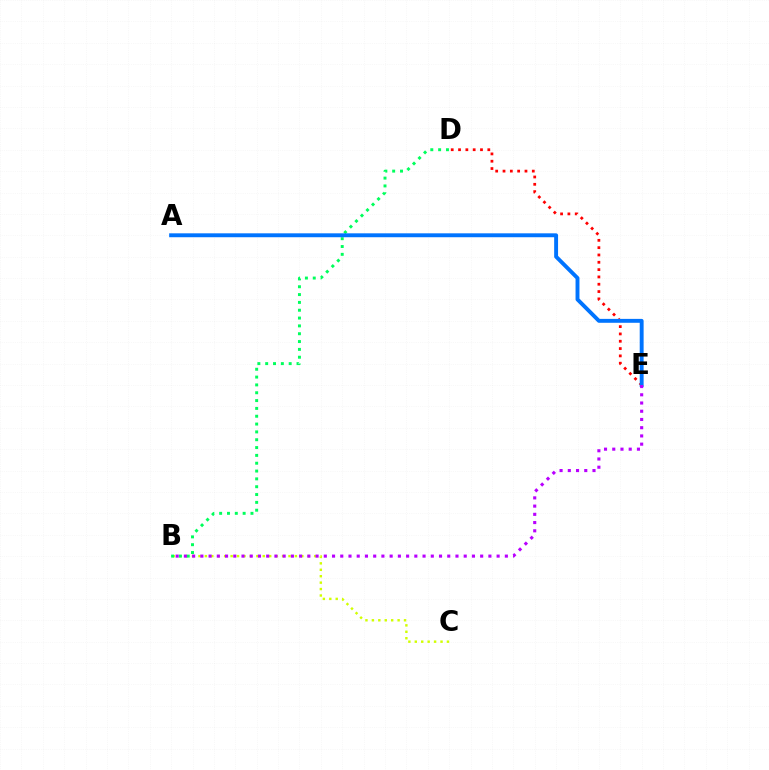{('D', 'E'): [{'color': '#ff0000', 'line_style': 'dotted', 'thickness': 1.99}], ('B', 'C'): [{'color': '#d1ff00', 'line_style': 'dotted', 'thickness': 1.75}], ('B', 'D'): [{'color': '#00ff5c', 'line_style': 'dotted', 'thickness': 2.13}], ('A', 'E'): [{'color': '#0074ff', 'line_style': 'solid', 'thickness': 2.81}], ('B', 'E'): [{'color': '#b900ff', 'line_style': 'dotted', 'thickness': 2.24}]}